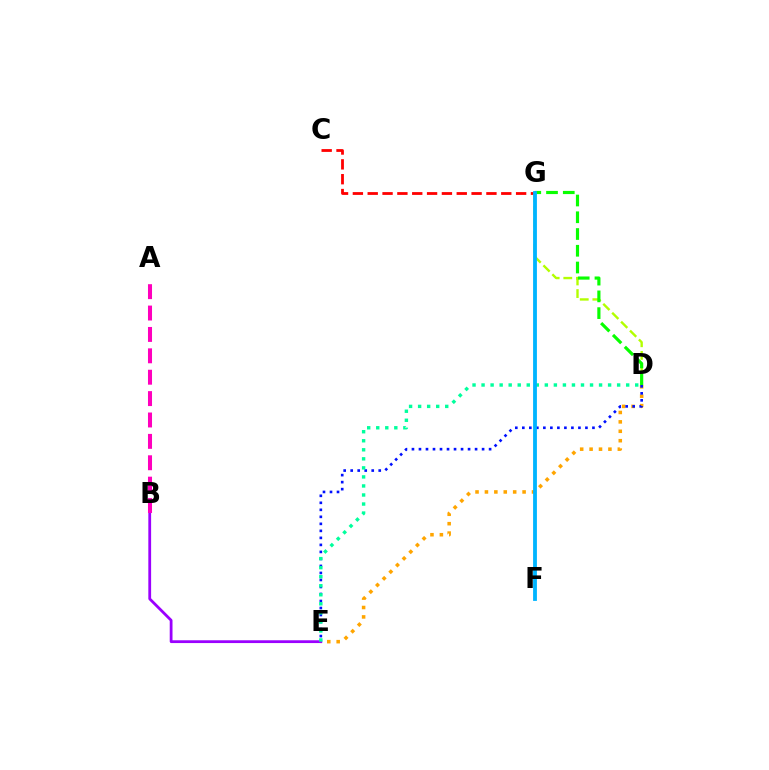{('D', 'E'): [{'color': '#ffa500', 'line_style': 'dotted', 'thickness': 2.56}, {'color': '#0010ff', 'line_style': 'dotted', 'thickness': 1.91}, {'color': '#00ff9d', 'line_style': 'dotted', 'thickness': 2.46}], ('D', 'G'): [{'color': '#b3ff00', 'line_style': 'dashed', 'thickness': 1.71}, {'color': '#08ff00', 'line_style': 'dashed', 'thickness': 2.28}], ('C', 'G'): [{'color': '#ff0000', 'line_style': 'dashed', 'thickness': 2.02}], ('B', 'E'): [{'color': '#9b00ff', 'line_style': 'solid', 'thickness': 2.01}], ('A', 'B'): [{'color': '#ff00bd', 'line_style': 'dashed', 'thickness': 2.91}], ('F', 'G'): [{'color': '#00b5ff', 'line_style': 'solid', 'thickness': 2.74}]}